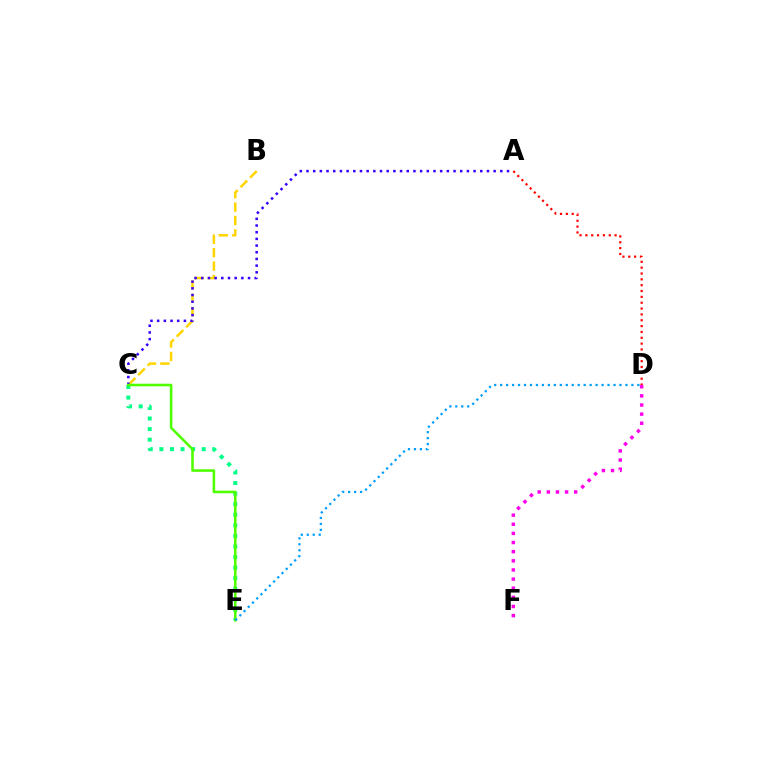{('B', 'C'): [{'color': '#ffd500', 'line_style': 'dashed', 'thickness': 1.82}], ('C', 'E'): [{'color': '#00ff86', 'line_style': 'dotted', 'thickness': 2.87}, {'color': '#4fff00', 'line_style': 'solid', 'thickness': 1.85}], ('A', 'D'): [{'color': '#ff0000', 'line_style': 'dotted', 'thickness': 1.59}], ('A', 'C'): [{'color': '#3700ff', 'line_style': 'dotted', 'thickness': 1.82}], ('D', 'E'): [{'color': '#009eff', 'line_style': 'dotted', 'thickness': 1.62}], ('D', 'F'): [{'color': '#ff00ed', 'line_style': 'dotted', 'thickness': 2.48}]}